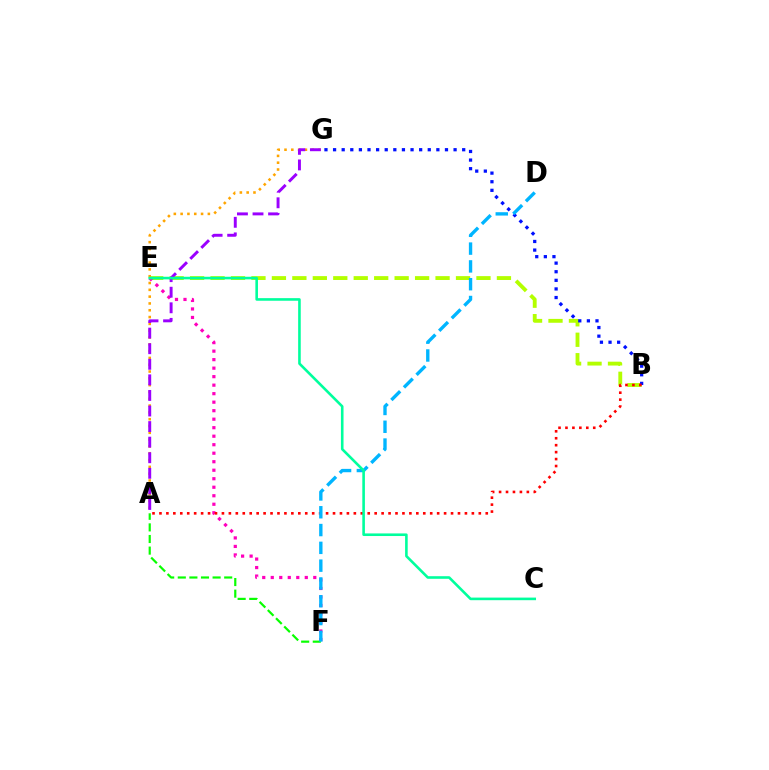{('B', 'E'): [{'color': '#b3ff00', 'line_style': 'dashed', 'thickness': 2.78}], ('E', 'F'): [{'color': '#ff00bd', 'line_style': 'dotted', 'thickness': 2.31}], ('A', 'G'): [{'color': '#ffa500', 'line_style': 'dotted', 'thickness': 1.85}, {'color': '#9b00ff', 'line_style': 'dashed', 'thickness': 2.12}], ('B', 'G'): [{'color': '#0010ff', 'line_style': 'dotted', 'thickness': 2.34}], ('A', 'B'): [{'color': '#ff0000', 'line_style': 'dotted', 'thickness': 1.89}], ('A', 'F'): [{'color': '#08ff00', 'line_style': 'dashed', 'thickness': 1.58}], ('D', 'F'): [{'color': '#00b5ff', 'line_style': 'dashed', 'thickness': 2.42}], ('C', 'E'): [{'color': '#00ff9d', 'line_style': 'solid', 'thickness': 1.87}]}